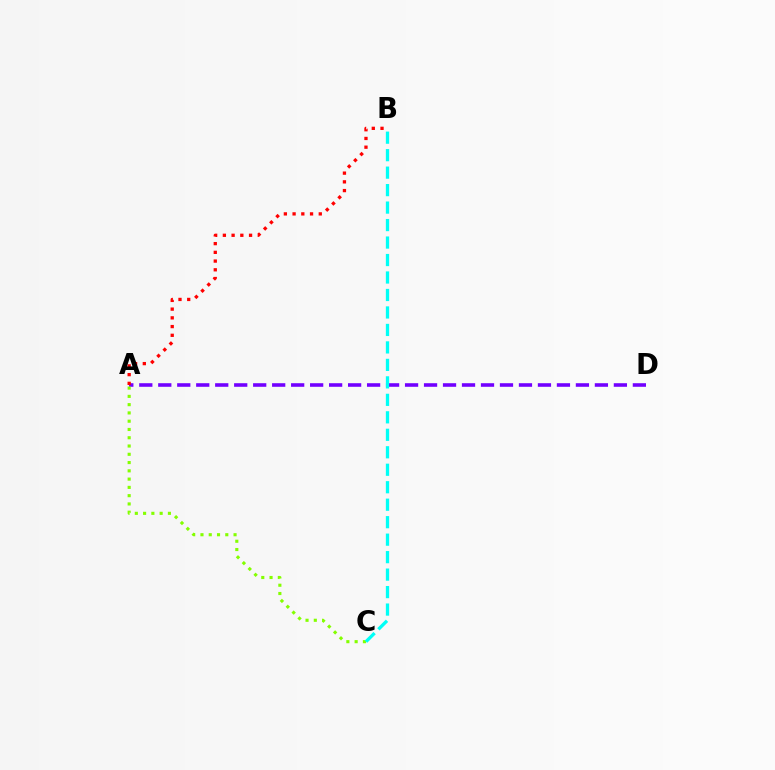{('A', 'D'): [{'color': '#7200ff', 'line_style': 'dashed', 'thickness': 2.58}], ('A', 'B'): [{'color': '#ff0000', 'line_style': 'dotted', 'thickness': 2.37}], ('A', 'C'): [{'color': '#84ff00', 'line_style': 'dotted', 'thickness': 2.25}], ('B', 'C'): [{'color': '#00fff6', 'line_style': 'dashed', 'thickness': 2.37}]}